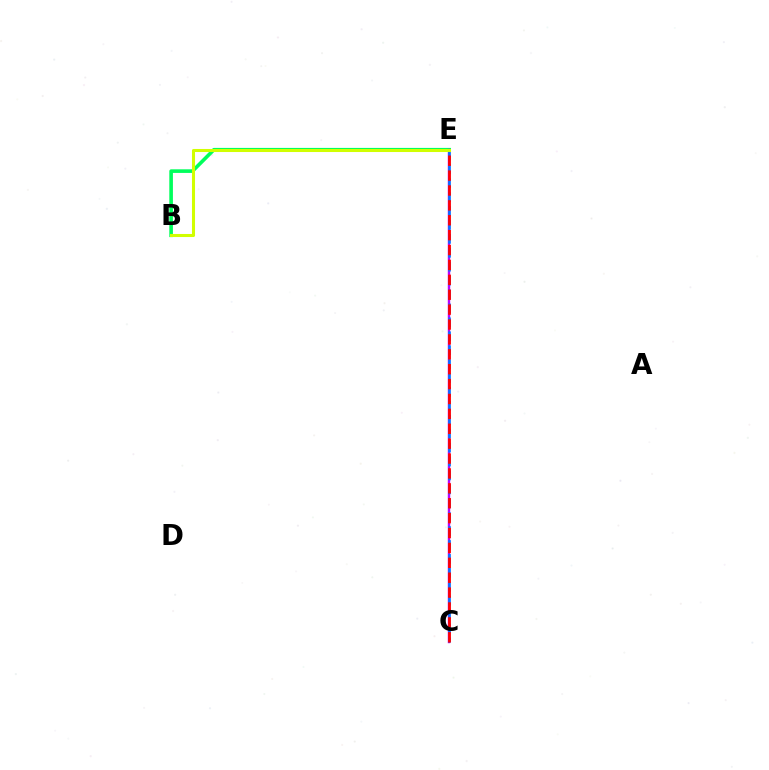{('B', 'E'): [{'color': '#00ff5c', 'line_style': 'solid', 'thickness': 2.61}, {'color': '#d1ff00', 'line_style': 'solid', 'thickness': 2.2}], ('C', 'E'): [{'color': '#b900ff', 'line_style': 'solid', 'thickness': 1.74}, {'color': '#0074ff', 'line_style': 'dashed', 'thickness': 1.89}, {'color': '#ff0000', 'line_style': 'dashed', 'thickness': 2.02}]}